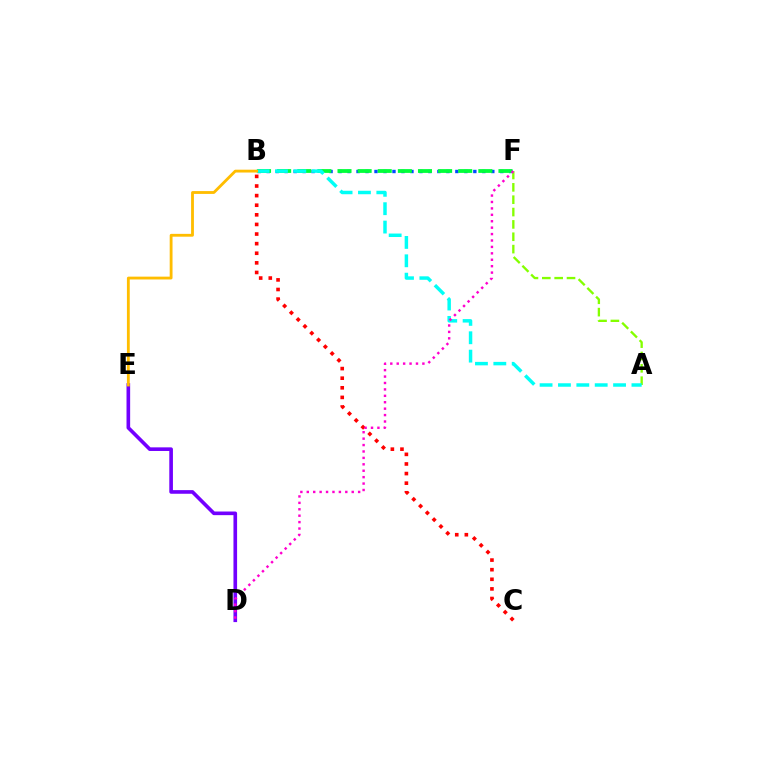{('B', 'F'): [{'color': '#004bff', 'line_style': 'dotted', 'thickness': 2.44}, {'color': '#00ff39', 'line_style': 'dashed', 'thickness': 2.73}], ('B', 'C'): [{'color': '#ff0000', 'line_style': 'dotted', 'thickness': 2.61}], ('A', 'F'): [{'color': '#84ff00', 'line_style': 'dashed', 'thickness': 1.68}], ('A', 'B'): [{'color': '#00fff6', 'line_style': 'dashed', 'thickness': 2.5}], ('D', 'E'): [{'color': '#7200ff', 'line_style': 'solid', 'thickness': 2.62}], ('B', 'E'): [{'color': '#ffbd00', 'line_style': 'solid', 'thickness': 2.04}], ('D', 'F'): [{'color': '#ff00cf', 'line_style': 'dotted', 'thickness': 1.74}]}